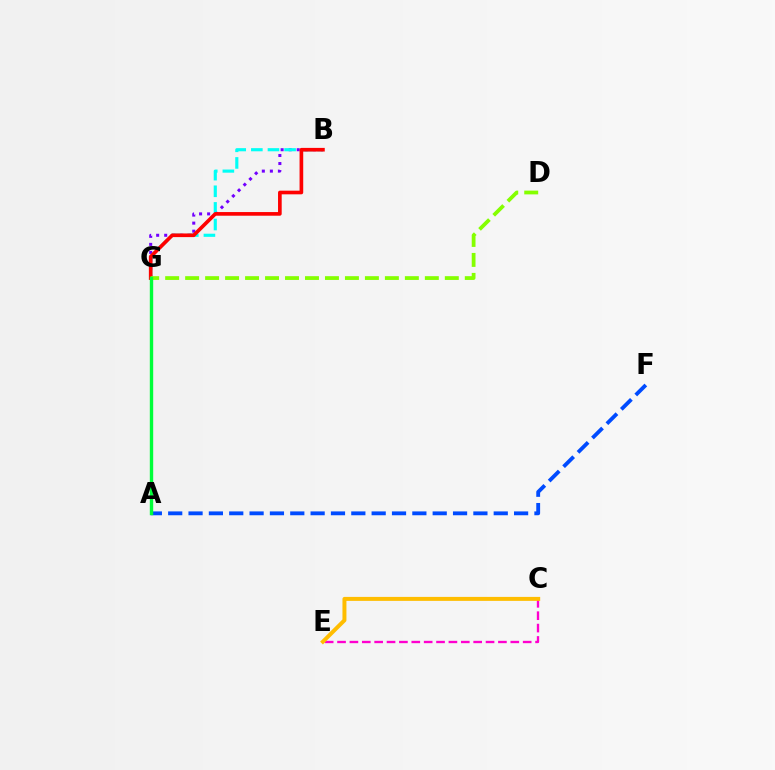{('B', 'G'): [{'color': '#7200ff', 'line_style': 'dotted', 'thickness': 2.18}, {'color': '#00fff6', 'line_style': 'dashed', 'thickness': 2.26}, {'color': '#ff0000', 'line_style': 'solid', 'thickness': 2.63}], ('A', 'F'): [{'color': '#004bff', 'line_style': 'dashed', 'thickness': 2.76}], ('C', 'E'): [{'color': '#ff00cf', 'line_style': 'dashed', 'thickness': 1.68}, {'color': '#ffbd00', 'line_style': 'solid', 'thickness': 2.86}], ('D', 'G'): [{'color': '#84ff00', 'line_style': 'dashed', 'thickness': 2.71}], ('A', 'G'): [{'color': '#00ff39', 'line_style': 'solid', 'thickness': 2.44}]}